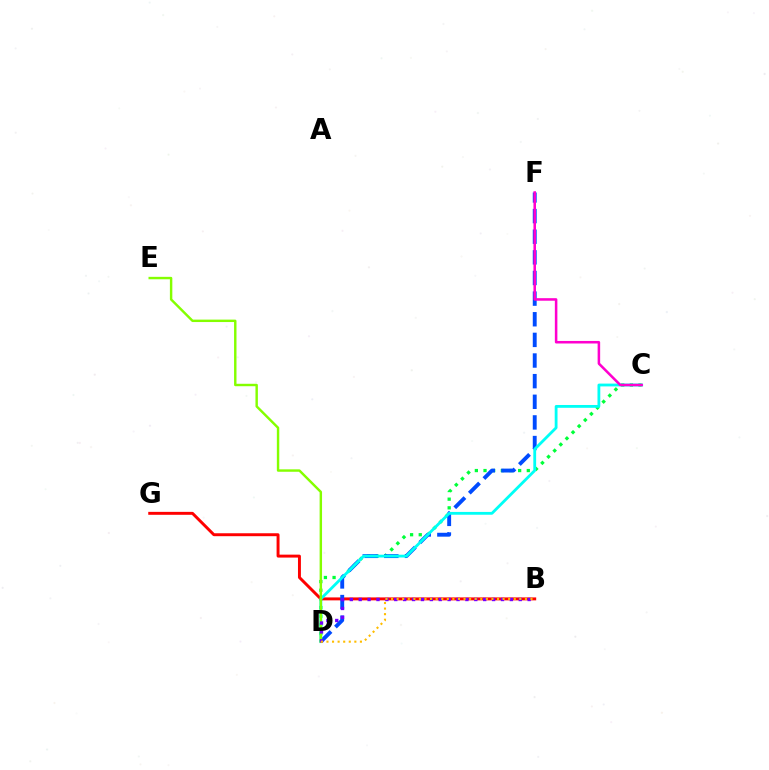{('C', 'D'): [{'color': '#00ff39', 'line_style': 'dotted', 'thickness': 2.35}, {'color': '#00fff6', 'line_style': 'solid', 'thickness': 2.02}], ('B', 'G'): [{'color': '#ff0000', 'line_style': 'solid', 'thickness': 2.12}], ('D', 'F'): [{'color': '#004bff', 'line_style': 'dashed', 'thickness': 2.8}], ('D', 'E'): [{'color': '#84ff00', 'line_style': 'solid', 'thickness': 1.75}], ('C', 'F'): [{'color': '#ff00cf', 'line_style': 'solid', 'thickness': 1.83}], ('B', 'D'): [{'color': '#7200ff', 'line_style': 'dotted', 'thickness': 2.42}, {'color': '#ffbd00', 'line_style': 'dotted', 'thickness': 1.52}]}